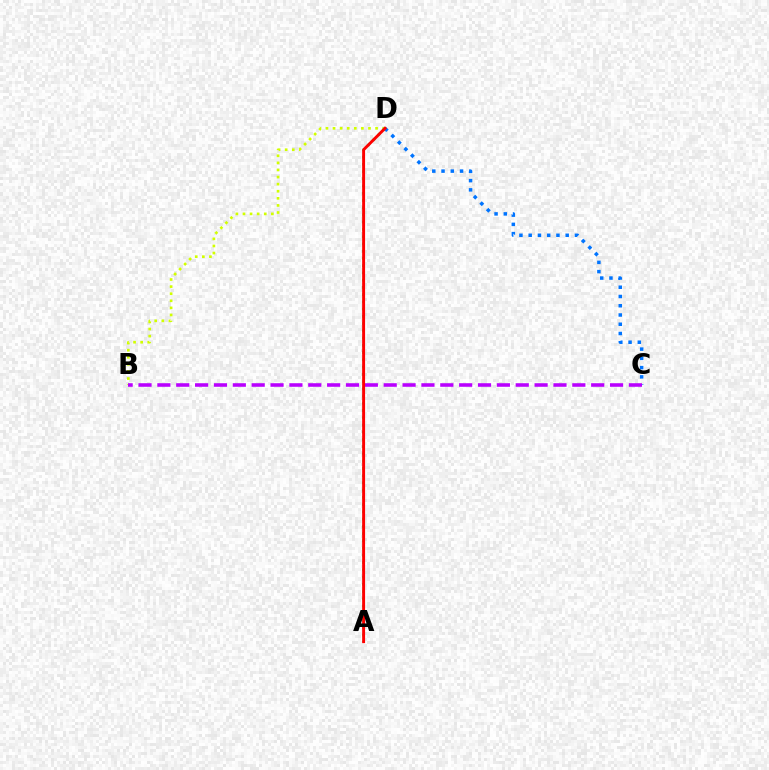{('B', 'D'): [{'color': '#d1ff00', 'line_style': 'dotted', 'thickness': 1.93}], ('A', 'D'): [{'color': '#00ff5c', 'line_style': 'dotted', 'thickness': 1.97}, {'color': '#ff0000', 'line_style': 'solid', 'thickness': 2.11}], ('C', 'D'): [{'color': '#0074ff', 'line_style': 'dotted', 'thickness': 2.51}], ('B', 'C'): [{'color': '#b900ff', 'line_style': 'dashed', 'thickness': 2.56}]}